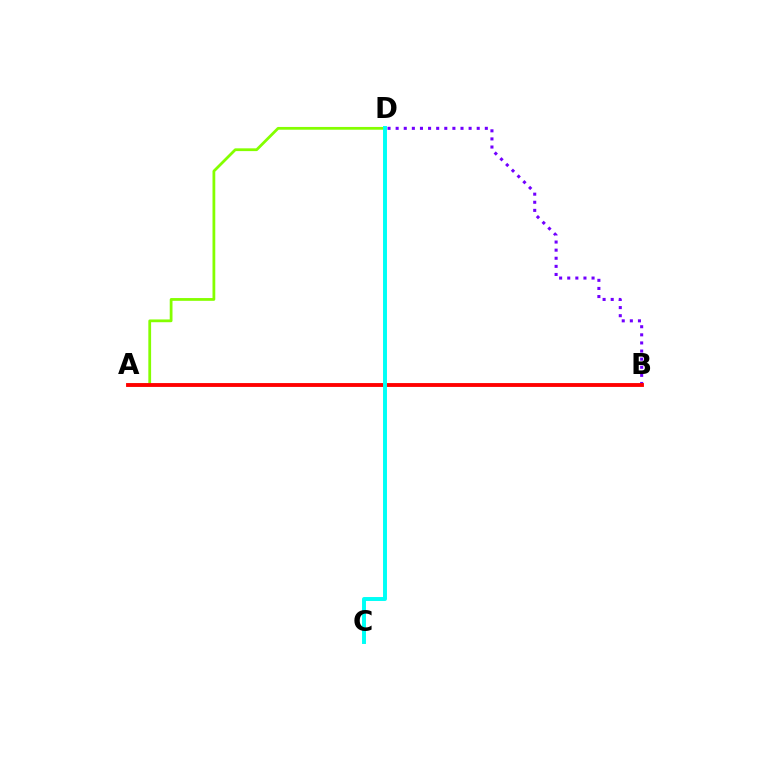{('B', 'D'): [{'color': '#7200ff', 'line_style': 'dotted', 'thickness': 2.2}], ('A', 'D'): [{'color': '#84ff00', 'line_style': 'solid', 'thickness': 1.99}], ('A', 'B'): [{'color': '#ff0000', 'line_style': 'solid', 'thickness': 2.77}], ('C', 'D'): [{'color': '#00fff6', 'line_style': 'solid', 'thickness': 2.84}]}